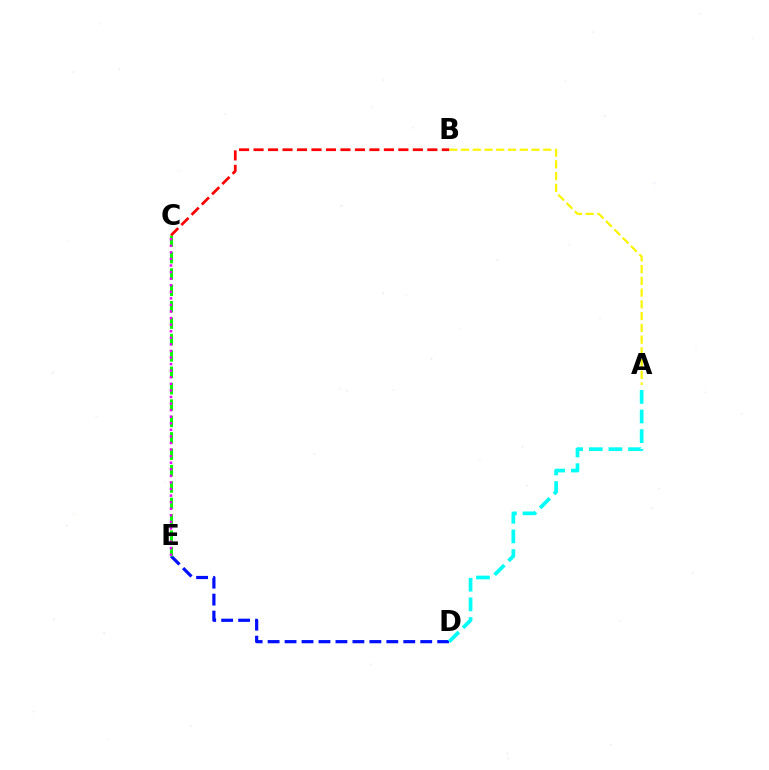{('D', 'E'): [{'color': '#0010ff', 'line_style': 'dashed', 'thickness': 2.3}], ('C', 'E'): [{'color': '#08ff00', 'line_style': 'dashed', 'thickness': 2.23}, {'color': '#ee00ff', 'line_style': 'dotted', 'thickness': 1.79}], ('A', 'D'): [{'color': '#00fff6', 'line_style': 'dashed', 'thickness': 2.67}], ('A', 'B'): [{'color': '#fcf500', 'line_style': 'dashed', 'thickness': 1.6}], ('B', 'C'): [{'color': '#ff0000', 'line_style': 'dashed', 'thickness': 1.97}]}